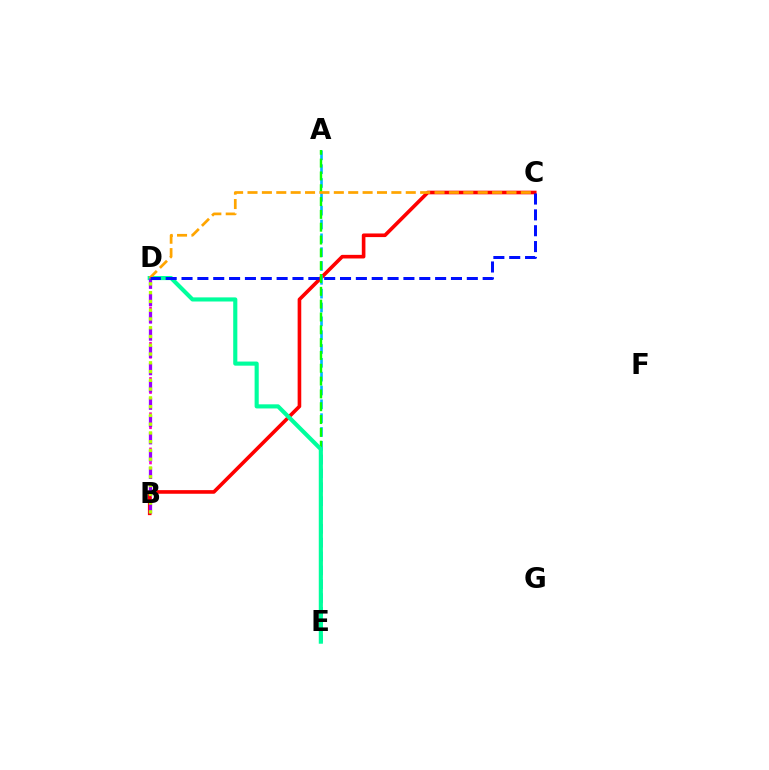{('B', 'D'): [{'color': '#ff00bd', 'line_style': 'dotted', 'thickness': 1.91}, {'color': '#9b00ff', 'line_style': 'dashed', 'thickness': 2.35}, {'color': '#b3ff00', 'line_style': 'dotted', 'thickness': 2.38}], ('B', 'C'): [{'color': '#ff0000', 'line_style': 'solid', 'thickness': 2.61}], ('A', 'E'): [{'color': '#00b5ff', 'line_style': 'dashed', 'thickness': 1.88}, {'color': '#08ff00', 'line_style': 'dashed', 'thickness': 1.74}], ('D', 'E'): [{'color': '#00ff9d', 'line_style': 'solid', 'thickness': 2.97}], ('C', 'D'): [{'color': '#ffa500', 'line_style': 'dashed', 'thickness': 1.95}, {'color': '#0010ff', 'line_style': 'dashed', 'thickness': 2.15}]}